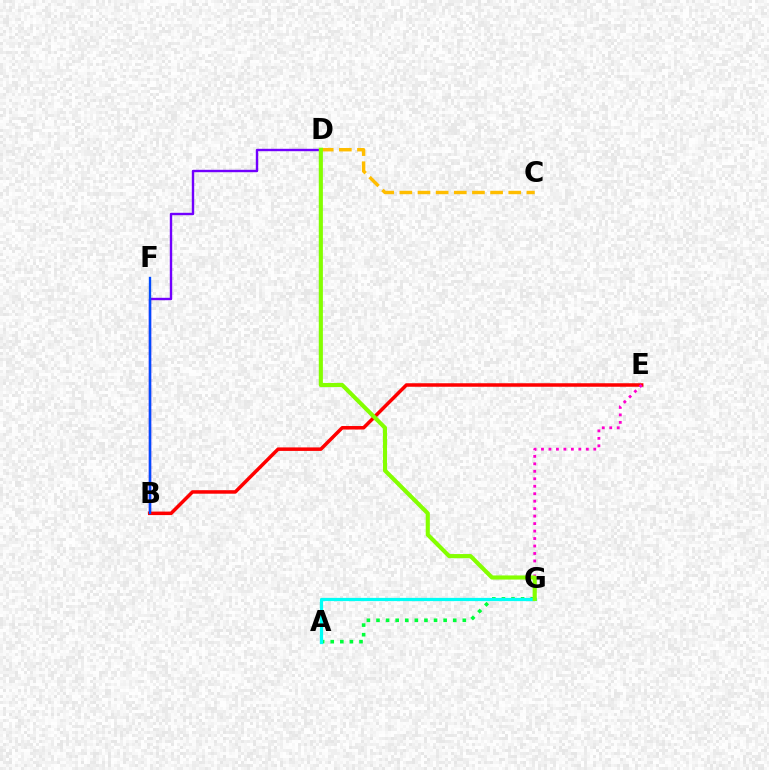{('B', 'D'): [{'color': '#7200ff', 'line_style': 'solid', 'thickness': 1.73}], ('A', 'G'): [{'color': '#00ff39', 'line_style': 'dotted', 'thickness': 2.61}, {'color': '#00fff6', 'line_style': 'solid', 'thickness': 2.33}], ('B', 'E'): [{'color': '#ff0000', 'line_style': 'solid', 'thickness': 2.52}], ('C', 'D'): [{'color': '#ffbd00', 'line_style': 'dashed', 'thickness': 2.47}], ('E', 'G'): [{'color': '#ff00cf', 'line_style': 'dotted', 'thickness': 2.03}], ('B', 'F'): [{'color': '#004bff', 'line_style': 'solid', 'thickness': 1.7}], ('D', 'G'): [{'color': '#84ff00', 'line_style': 'solid', 'thickness': 2.96}]}